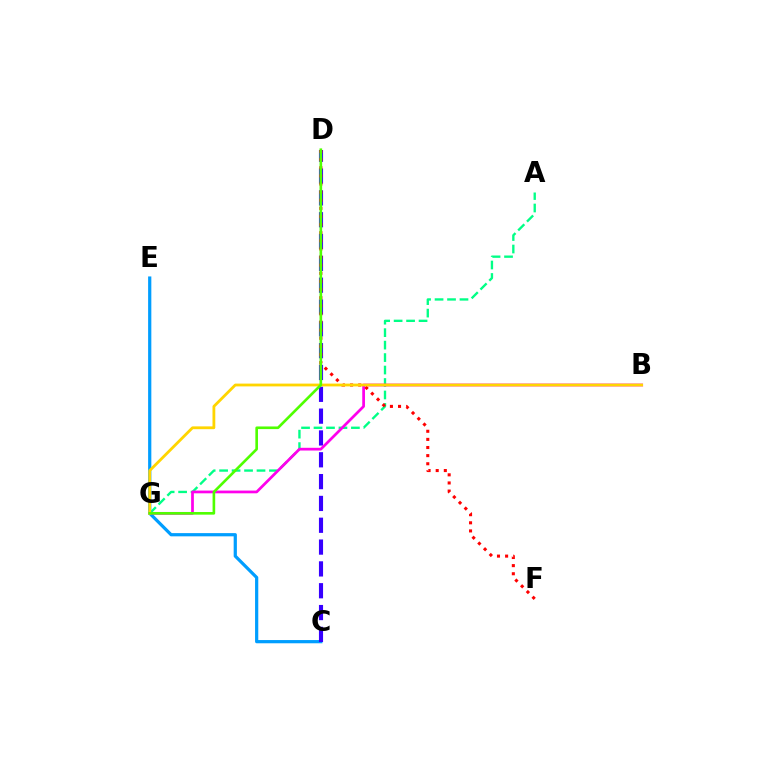{('C', 'E'): [{'color': '#009eff', 'line_style': 'solid', 'thickness': 2.32}], ('A', 'G'): [{'color': '#00ff86', 'line_style': 'dashed', 'thickness': 1.69}], ('C', 'D'): [{'color': '#3700ff', 'line_style': 'dashed', 'thickness': 2.96}], ('B', 'G'): [{'color': '#ff00ed', 'line_style': 'solid', 'thickness': 1.97}, {'color': '#ffd500', 'line_style': 'solid', 'thickness': 2.01}], ('D', 'F'): [{'color': '#ff0000', 'line_style': 'dotted', 'thickness': 2.21}], ('D', 'G'): [{'color': '#4fff00', 'line_style': 'solid', 'thickness': 1.89}]}